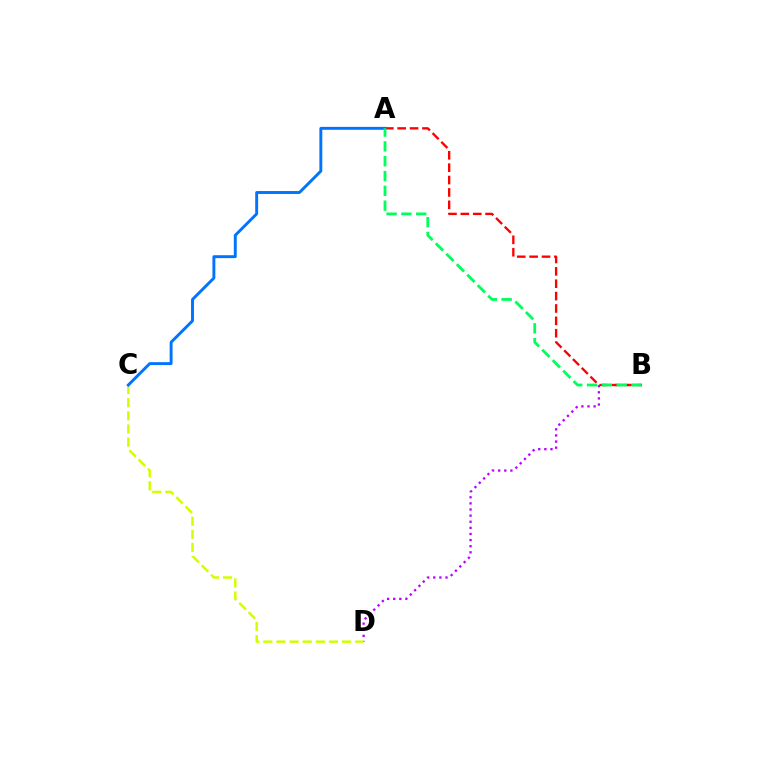{('B', 'D'): [{'color': '#b900ff', 'line_style': 'dotted', 'thickness': 1.66}], ('A', 'B'): [{'color': '#ff0000', 'line_style': 'dashed', 'thickness': 1.68}, {'color': '#00ff5c', 'line_style': 'dashed', 'thickness': 2.01}], ('C', 'D'): [{'color': '#d1ff00', 'line_style': 'dashed', 'thickness': 1.78}], ('A', 'C'): [{'color': '#0074ff', 'line_style': 'solid', 'thickness': 2.1}]}